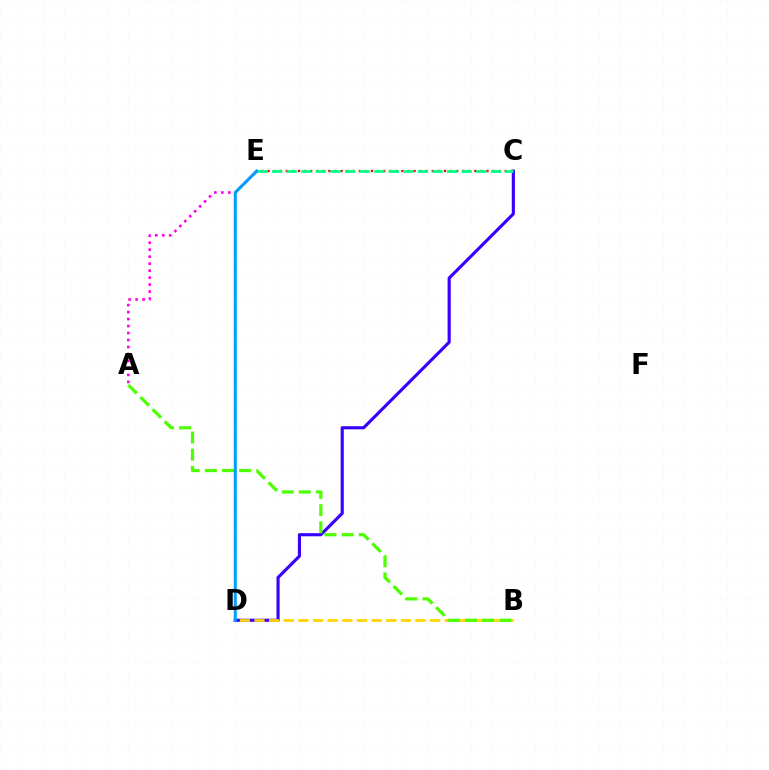{('C', 'D'): [{'color': '#3700ff', 'line_style': 'solid', 'thickness': 2.25}], ('C', 'E'): [{'color': '#ff0000', 'line_style': 'dotted', 'thickness': 1.65}, {'color': '#00ff86', 'line_style': 'dashed', 'thickness': 1.98}], ('B', 'D'): [{'color': '#ffd500', 'line_style': 'dashed', 'thickness': 1.99}], ('A', 'E'): [{'color': '#ff00ed', 'line_style': 'dotted', 'thickness': 1.9}], ('A', 'B'): [{'color': '#4fff00', 'line_style': 'dashed', 'thickness': 2.33}], ('D', 'E'): [{'color': '#009eff', 'line_style': 'solid', 'thickness': 2.17}]}